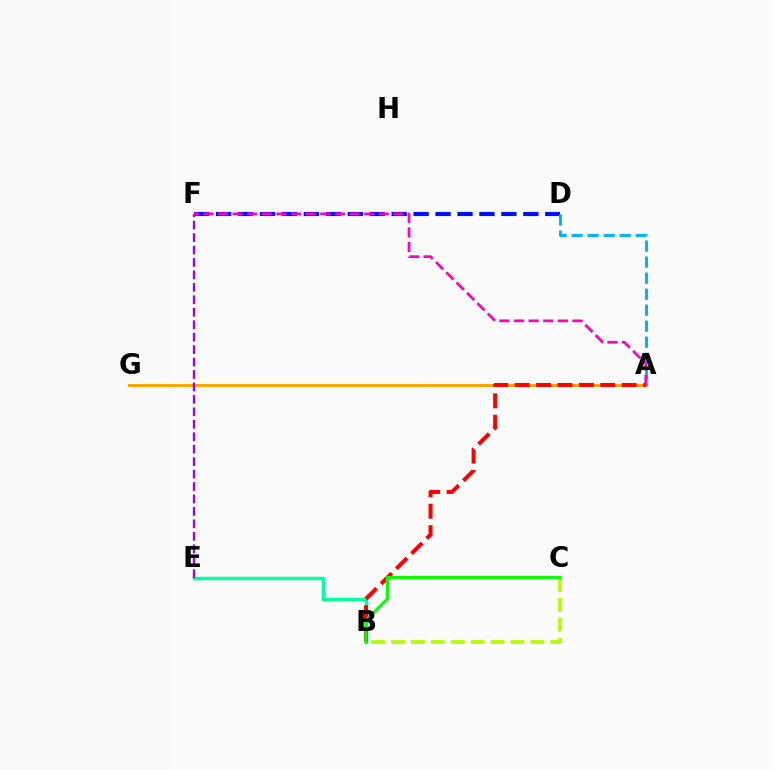{('A', 'G'): [{'color': '#ffa500', 'line_style': 'solid', 'thickness': 2.13}], ('D', 'F'): [{'color': '#0010ff', 'line_style': 'dashed', 'thickness': 2.98}], ('B', 'E'): [{'color': '#00ff9d', 'line_style': 'solid', 'thickness': 2.5}], ('A', 'D'): [{'color': '#00b5ff', 'line_style': 'dashed', 'thickness': 2.17}], ('A', 'B'): [{'color': '#ff0000', 'line_style': 'dashed', 'thickness': 2.91}], ('B', 'C'): [{'color': '#b3ff00', 'line_style': 'dashed', 'thickness': 2.7}, {'color': '#08ff00', 'line_style': 'solid', 'thickness': 2.25}], ('E', 'F'): [{'color': '#9b00ff', 'line_style': 'dashed', 'thickness': 1.69}], ('A', 'F'): [{'color': '#ff00bd', 'line_style': 'dashed', 'thickness': 1.98}]}